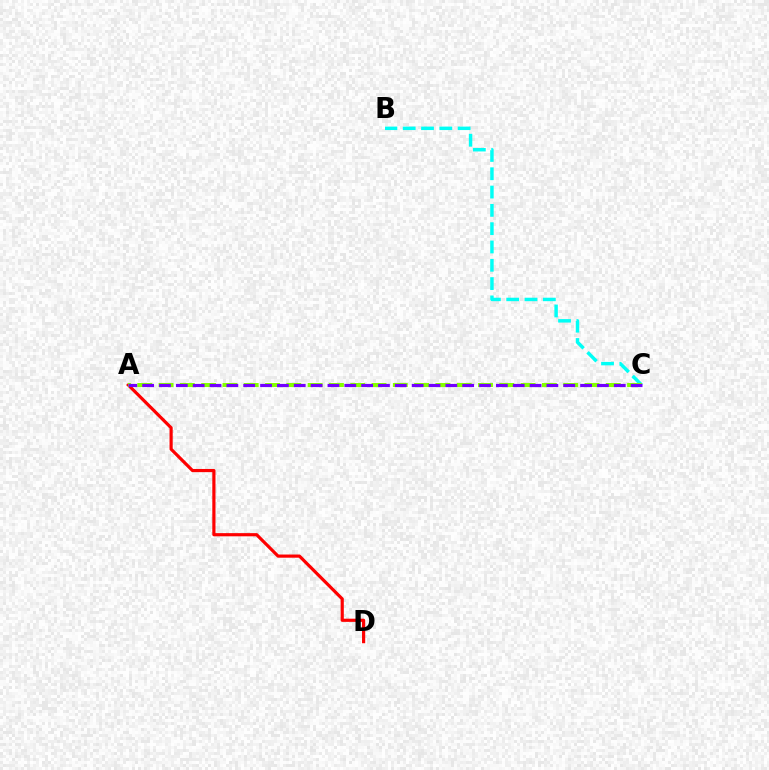{('B', 'C'): [{'color': '#00fff6', 'line_style': 'dashed', 'thickness': 2.49}], ('A', 'D'): [{'color': '#ff0000', 'line_style': 'solid', 'thickness': 2.29}], ('A', 'C'): [{'color': '#84ff00', 'line_style': 'dashed', 'thickness': 2.89}, {'color': '#7200ff', 'line_style': 'dashed', 'thickness': 2.29}]}